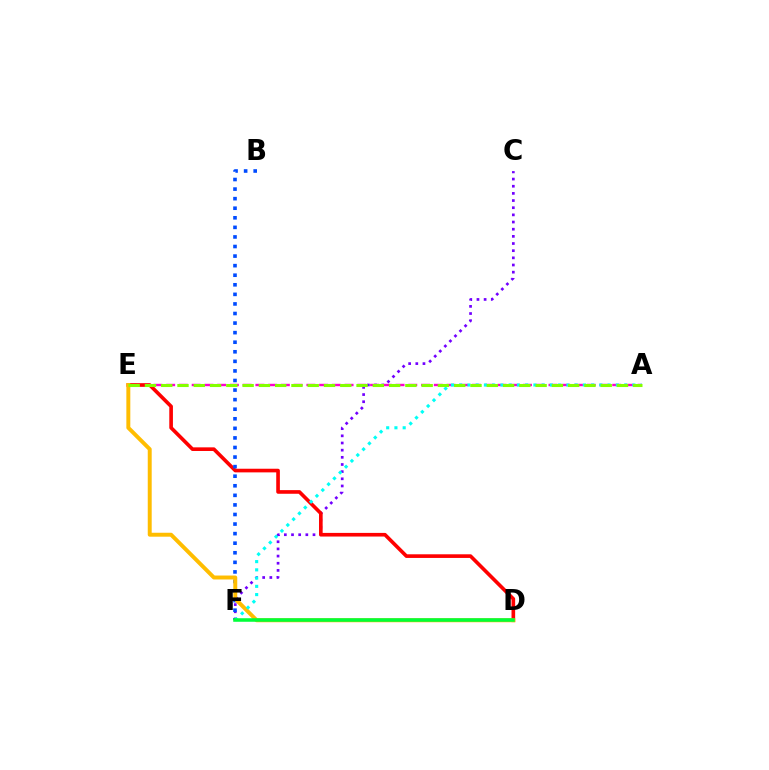{('C', 'F'): [{'color': '#7200ff', 'line_style': 'dotted', 'thickness': 1.95}], ('A', 'E'): [{'color': '#ff00cf', 'line_style': 'dashed', 'thickness': 1.73}, {'color': '#84ff00', 'line_style': 'dashed', 'thickness': 2.21}], ('D', 'E'): [{'color': '#ff0000', 'line_style': 'solid', 'thickness': 2.62}, {'color': '#ffbd00', 'line_style': 'solid', 'thickness': 2.84}], ('B', 'F'): [{'color': '#004bff', 'line_style': 'dotted', 'thickness': 2.6}], ('A', 'F'): [{'color': '#00fff6', 'line_style': 'dotted', 'thickness': 2.24}], ('D', 'F'): [{'color': '#00ff39', 'line_style': 'solid', 'thickness': 2.55}]}